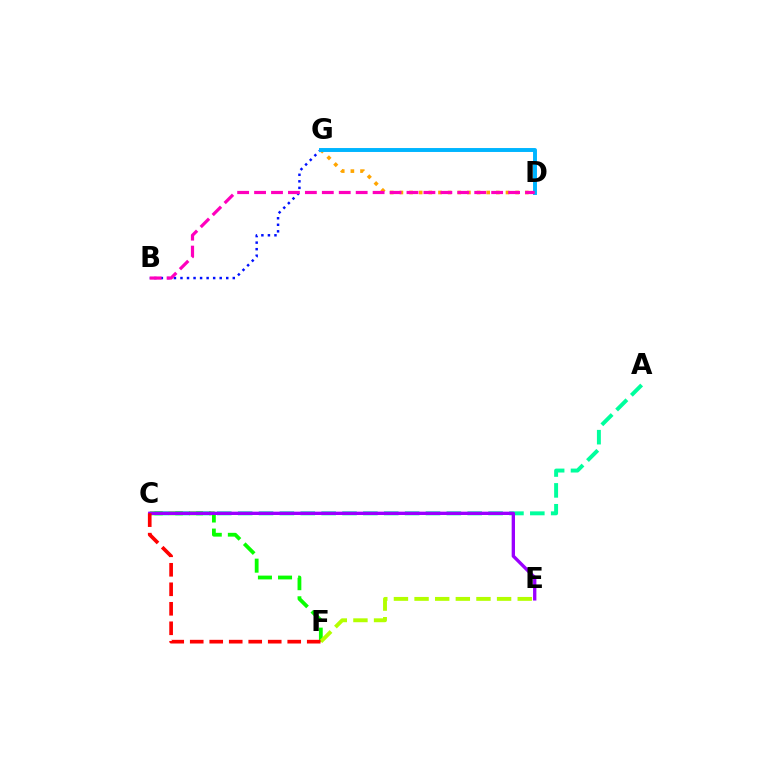{('D', 'G'): [{'color': '#ffa500', 'line_style': 'dotted', 'thickness': 2.62}, {'color': '#00b5ff', 'line_style': 'solid', 'thickness': 2.83}], ('B', 'G'): [{'color': '#0010ff', 'line_style': 'dotted', 'thickness': 1.78}], ('A', 'C'): [{'color': '#00ff9d', 'line_style': 'dashed', 'thickness': 2.83}], ('C', 'F'): [{'color': '#08ff00', 'line_style': 'dashed', 'thickness': 2.73}, {'color': '#ff0000', 'line_style': 'dashed', 'thickness': 2.65}], ('C', 'E'): [{'color': '#9b00ff', 'line_style': 'solid', 'thickness': 2.4}], ('E', 'F'): [{'color': '#b3ff00', 'line_style': 'dashed', 'thickness': 2.8}], ('B', 'D'): [{'color': '#ff00bd', 'line_style': 'dashed', 'thickness': 2.3}]}